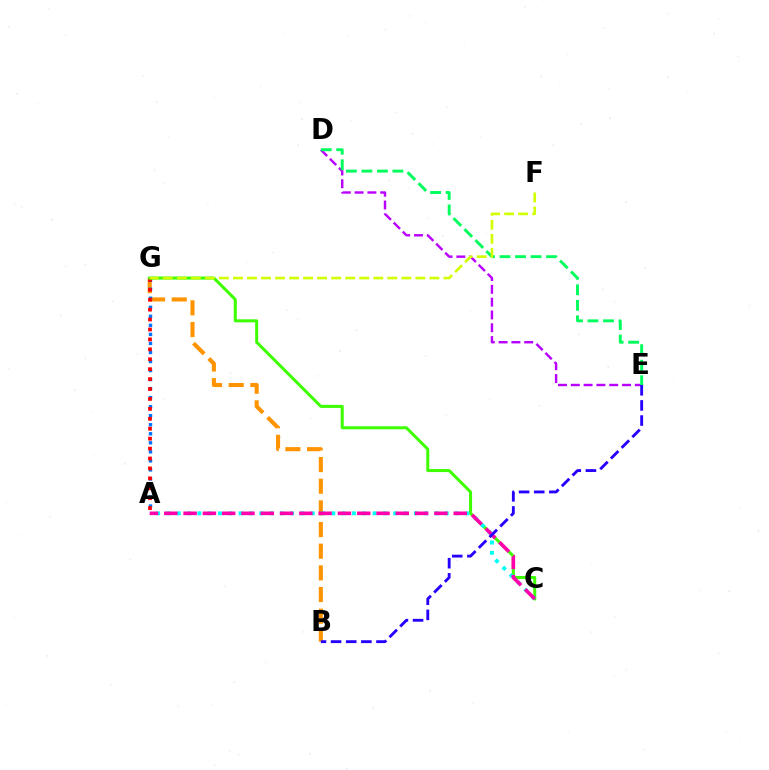{('D', 'E'): [{'color': '#b900ff', 'line_style': 'dashed', 'thickness': 1.74}, {'color': '#00ff5c', 'line_style': 'dashed', 'thickness': 2.11}], ('B', 'G'): [{'color': '#ff9400', 'line_style': 'dashed', 'thickness': 2.94}], ('A', 'G'): [{'color': '#0074ff', 'line_style': 'dotted', 'thickness': 2.45}, {'color': '#ff0000', 'line_style': 'dotted', 'thickness': 2.7}], ('C', 'G'): [{'color': '#3dff00', 'line_style': 'solid', 'thickness': 2.18}], ('A', 'C'): [{'color': '#00fff6', 'line_style': 'dotted', 'thickness': 2.8}, {'color': '#ff00ac', 'line_style': 'dashed', 'thickness': 2.62}], ('B', 'E'): [{'color': '#2500ff', 'line_style': 'dashed', 'thickness': 2.06}], ('F', 'G'): [{'color': '#d1ff00', 'line_style': 'dashed', 'thickness': 1.91}]}